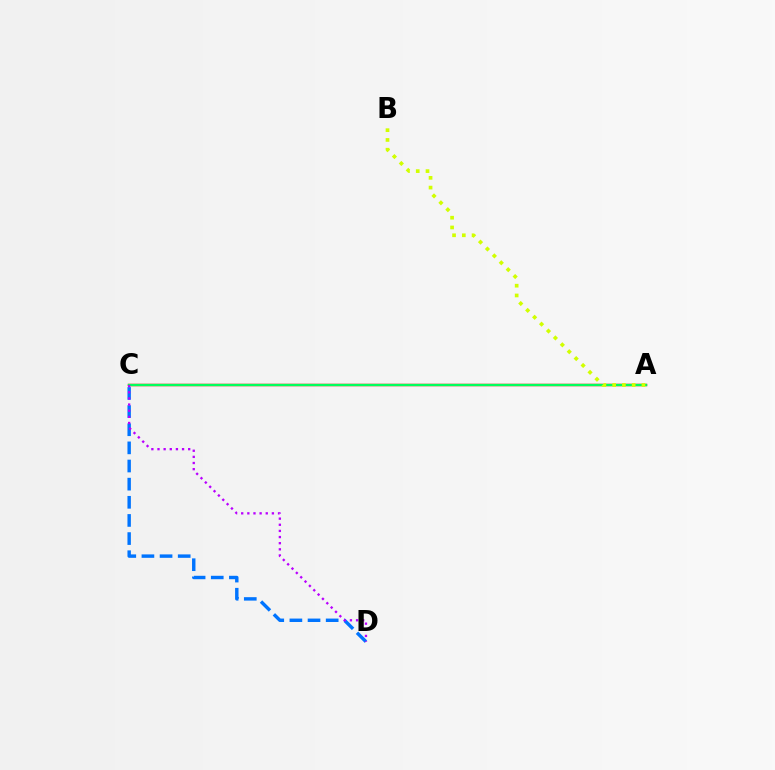{('A', 'C'): [{'color': '#ff0000', 'line_style': 'solid', 'thickness': 1.75}, {'color': '#00ff5c', 'line_style': 'solid', 'thickness': 1.64}], ('A', 'B'): [{'color': '#d1ff00', 'line_style': 'dotted', 'thickness': 2.65}], ('C', 'D'): [{'color': '#0074ff', 'line_style': 'dashed', 'thickness': 2.46}, {'color': '#b900ff', 'line_style': 'dotted', 'thickness': 1.67}]}